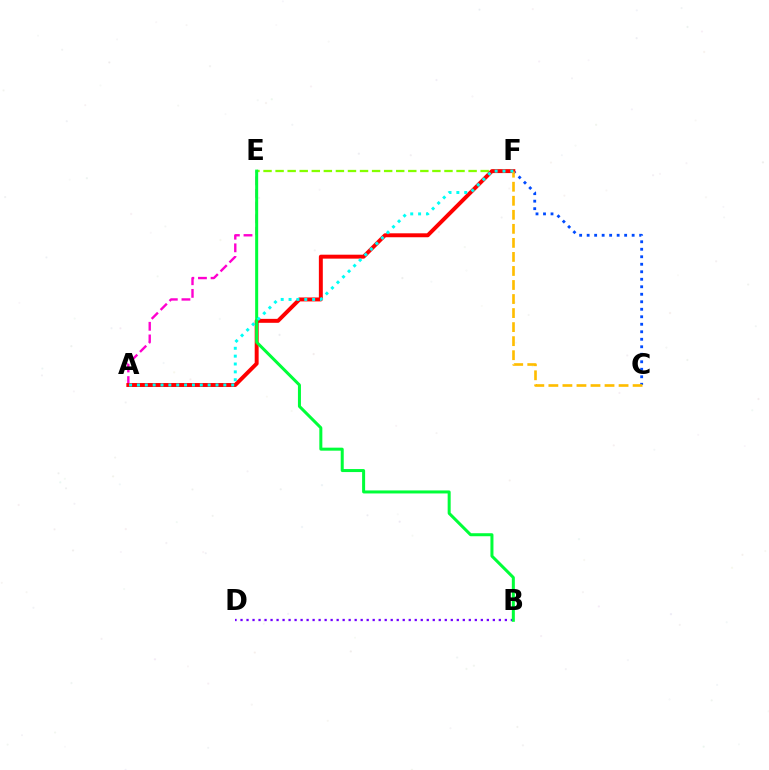{('A', 'E'): [{'color': '#ff00cf', 'line_style': 'dashed', 'thickness': 1.72}], ('C', 'F'): [{'color': '#004bff', 'line_style': 'dotted', 'thickness': 2.04}, {'color': '#ffbd00', 'line_style': 'dashed', 'thickness': 1.91}], ('E', 'F'): [{'color': '#84ff00', 'line_style': 'dashed', 'thickness': 1.64}], ('A', 'F'): [{'color': '#ff0000', 'line_style': 'solid', 'thickness': 2.84}, {'color': '#00fff6', 'line_style': 'dotted', 'thickness': 2.13}], ('B', 'D'): [{'color': '#7200ff', 'line_style': 'dotted', 'thickness': 1.63}], ('B', 'E'): [{'color': '#00ff39', 'line_style': 'solid', 'thickness': 2.17}]}